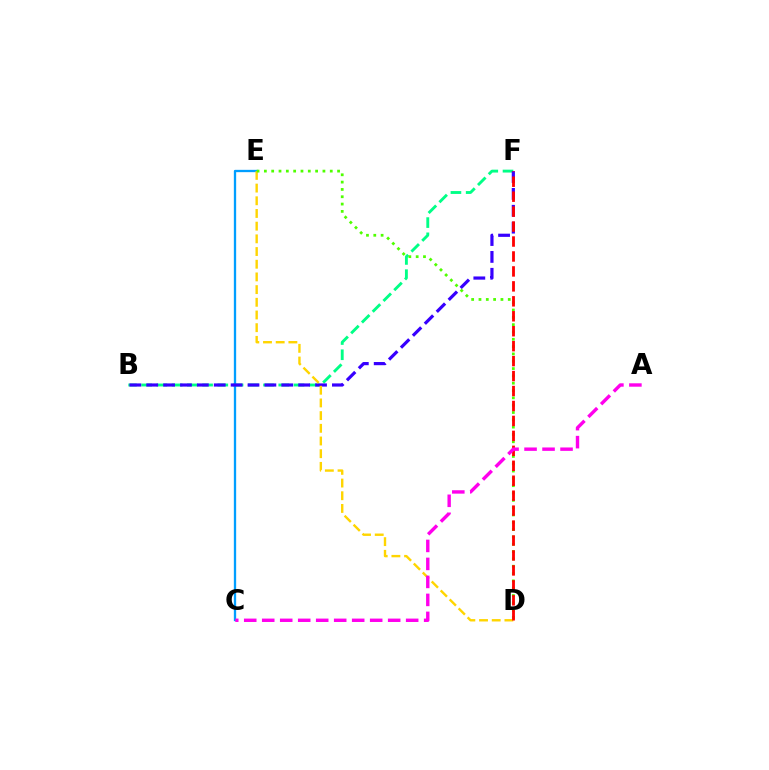{('B', 'F'): [{'color': '#00ff86', 'line_style': 'dashed', 'thickness': 2.07}, {'color': '#3700ff', 'line_style': 'dashed', 'thickness': 2.29}], ('C', 'E'): [{'color': '#009eff', 'line_style': 'solid', 'thickness': 1.66}], ('D', 'E'): [{'color': '#ffd500', 'line_style': 'dashed', 'thickness': 1.72}, {'color': '#4fff00', 'line_style': 'dotted', 'thickness': 1.99}], ('D', 'F'): [{'color': '#ff0000', 'line_style': 'dashed', 'thickness': 2.03}], ('A', 'C'): [{'color': '#ff00ed', 'line_style': 'dashed', 'thickness': 2.44}]}